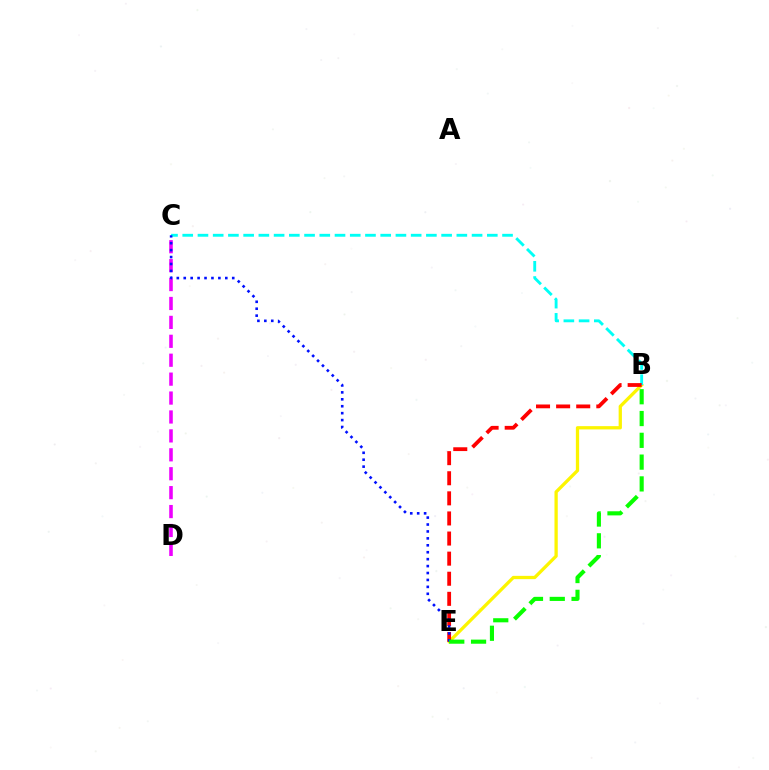{('B', 'E'): [{'color': '#fcf500', 'line_style': 'solid', 'thickness': 2.36}, {'color': '#ff0000', 'line_style': 'dashed', 'thickness': 2.73}, {'color': '#08ff00', 'line_style': 'dashed', 'thickness': 2.96}], ('B', 'C'): [{'color': '#00fff6', 'line_style': 'dashed', 'thickness': 2.07}], ('C', 'D'): [{'color': '#ee00ff', 'line_style': 'dashed', 'thickness': 2.57}], ('C', 'E'): [{'color': '#0010ff', 'line_style': 'dotted', 'thickness': 1.88}]}